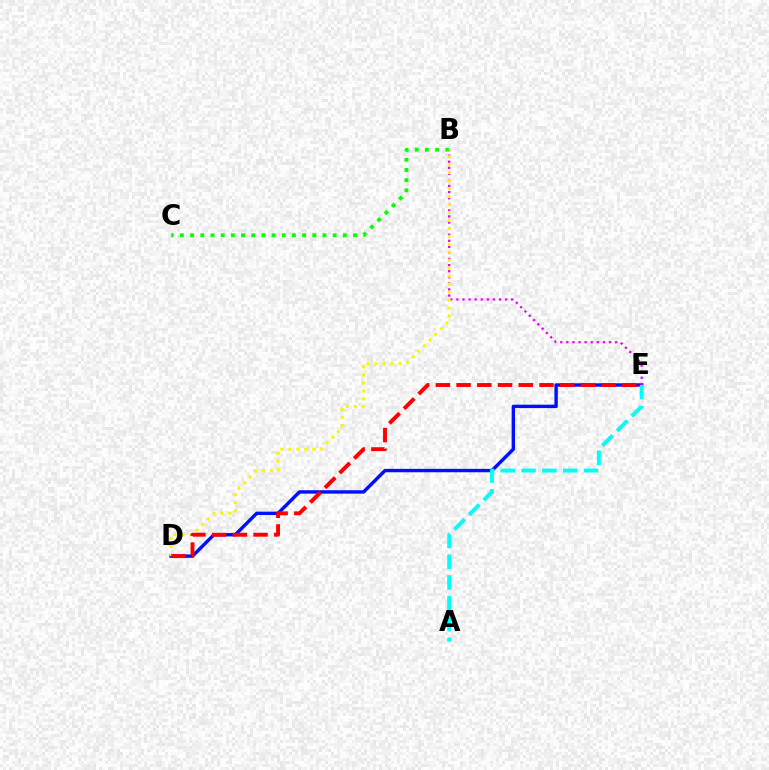{('D', 'E'): [{'color': '#0010ff', 'line_style': 'solid', 'thickness': 2.46}, {'color': '#ff0000', 'line_style': 'dashed', 'thickness': 2.82}], ('B', 'E'): [{'color': '#ee00ff', 'line_style': 'dotted', 'thickness': 1.65}], ('A', 'E'): [{'color': '#00fff6', 'line_style': 'dashed', 'thickness': 2.82}], ('B', 'C'): [{'color': '#08ff00', 'line_style': 'dotted', 'thickness': 2.77}], ('B', 'D'): [{'color': '#fcf500', 'line_style': 'dotted', 'thickness': 2.16}]}